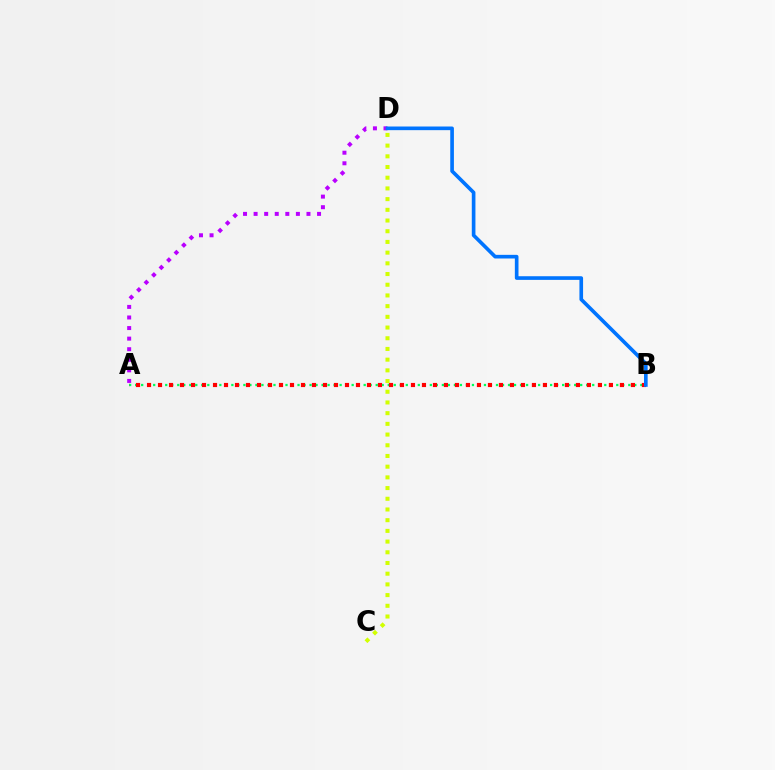{('A', 'B'): [{'color': '#00ff5c', 'line_style': 'dotted', 'thickness': 1.63}, {'color': '#ff0000', 'line_style': 'dotted', 'thickness': 2.99}], ('C', 'D'): [{'color': '#d1ff00', 'line_style': 'dotted', 'thickness': 2.91}], ('A', 'D'): [{'color': '#b900ff', 'line_style': 'dotted', 'thickness': 2.87}], ('B', 'D'): [{'color': '#0074ff', 'line_style': 'solid', 'thickness': 2.63}]}